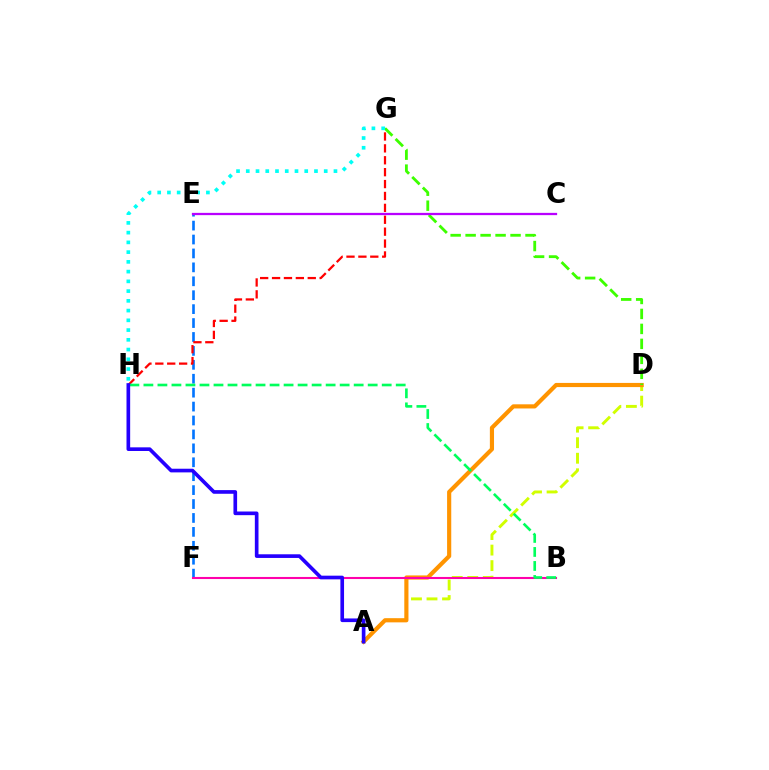{('E', 'F'): [{'color': '#0074ff', 'line_style': 'dashed', 'thickness': 1.89}], ('A', 'D'): [{'color': '#d1ff00', 'line_style': 'dashed', 'thickness': 2.11}, {'color': '#ff9400', 'line_style': 'solid', 'thickness': 2.99}], ('G', 'H'): [{'color': '#ff0000', 'line_style': 'dashed', 'thickness': 1.62}, {'color': '#00fff6', 'line_style': 'dotted', 'thickness': 2.65}], ('D', 'G'): [{'color': '#3dff00', 'line_style': 'dashed', 'thickness': 2.03}], ('B', 'F'): [{'color': '#ff00ac', 'line_style': 'solid', 'thickness': 1.5}], ('B', 'H'): [{'color': '#00ff5c', 'line_style': 'dashed', 'thickness': 1.9}], ('C', 'E'): [{'color': '#b900ff', 'line_style': 'solid', 'thickness': 1.63}], ('A', 'H'): [{'color': '#2500ff', 'line_style': 'solid', 'thickness': 2.63}]}